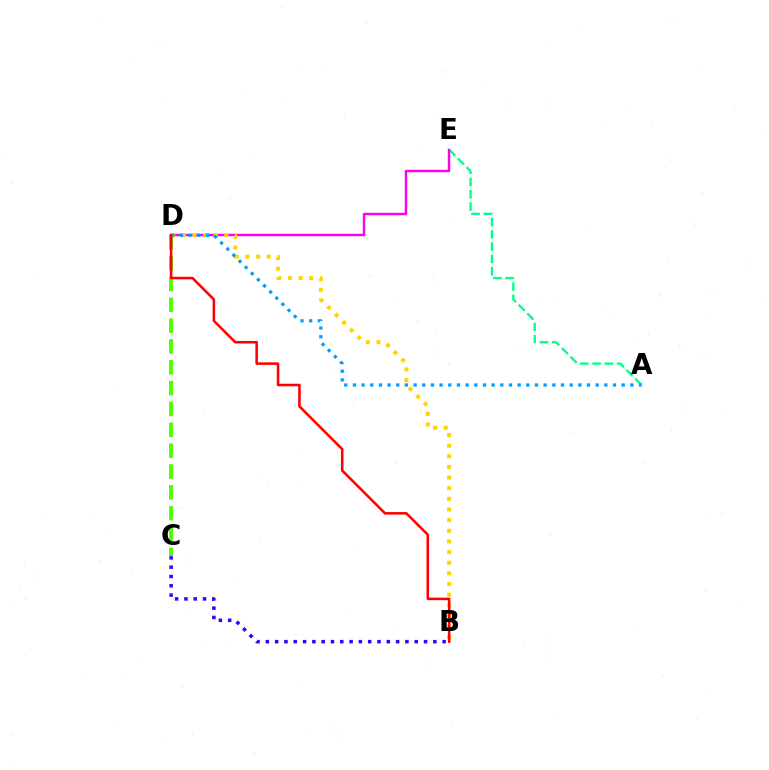{('A', 'E'): [{'color': '#00ff86', 'line_style': 'dashed', 'thickness': 1.67}], ('D', 'E'): [{'color': '#ff00ed', 'line_style': 'solid', 'thickness': 1.75}], ('B', 'D'): [{'color': '#ffd500', 'line_style': 'dotted', 'thickness': 2.89}, {'color': '#ff0000', 'line_style': 'solid', 'thickness': 1.83}], ('A', 'D'): [{'color': '#009eff', 'line_style': 'dotted', 'thickness': 2.36}], ('C', 'D'): [{'color': '#4fff00', 'line_style': 'dashed', 'thickness': 2.83}], ('B', 'C'): [{'color': '#3700ff', 'line_style': 'dotted', 'thickness': 2.53}]}